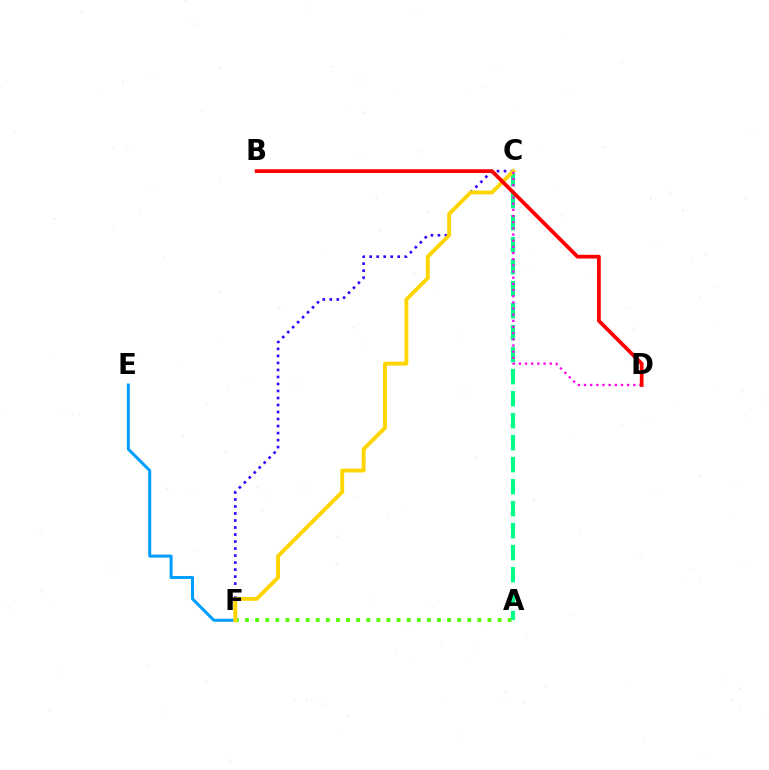{('A', 'F'): [{'color': '#4fff00', 'line_style': 'dotted', 'thickness': 2.74}], ('C', 'F'): [{'color': '#3700ff', 'line_style': 'dotted', 'thickness': 1.91}, {'color': '#ffd500', 'line_style': 'solid', 'thickness': 2.8}], ('A', 'C'): [{'color': '#00ff86', 'line_style': 'dashed', 'thickness': 2.99}], ('E', 'F'): [{'color': '#009eff', 'line_style': 'solid', 'thickness': 2.17}], ('C', 'D'): [{'color': '#ff00ed', 'line_style': 'dotted', 'thickness': 1.68}], ('B', 'D'): [{'color': '#ff0000', 'line_style': 'solid', 'thickness': 2.7}]}